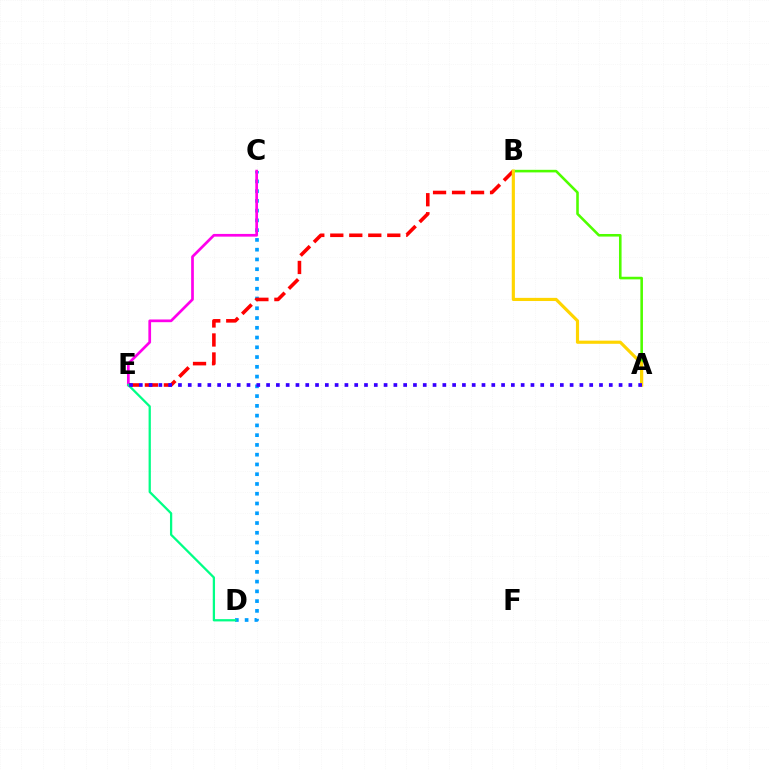{('C', 'D'): [{'color': '#009eff', 'line_style': 'dotted', 'thickness': 2.65}], ('A', 'B'): [{'color': '#4fff00', 'line_style': 'solid', 'thickness': 1.86}, {'color': '#ffd500', 'line_style': 'solid', 'thickness': 2.27}], ('B', 'E'): [{'color': '#ff0000', 'line_style': 'dashed', 'thickness': 2.58}], ('C', 'E'): [{'color': '#ff00ed', 'line_style': 'solid', 'thickness': 1.95}], ('D', 'E'): [{'color': '#00ff86', 'line_style': 'solid', 'thickness': 1.63}], ('A', 'E'): [{'color': '#3700ff', 'line_style': 'dotted', 'thickness': 2.66}]}